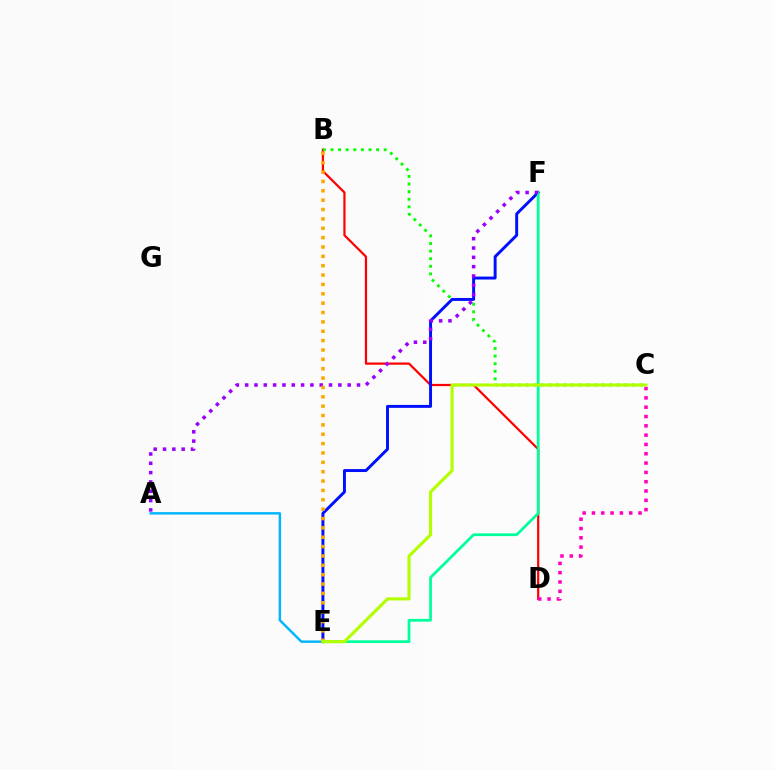{('B', 'D'): [{'color': '#ff0000', 'line_style': 'solid', 'thickness': 1.6}], ('B', 'C'): [{'color': '#08ff00', 'line_style': 'dotted', 'thickness': 2.07}], ('E', 'F'): [{'color': '#0010ff', 'line_style': 'solid', 'thickness': 2.12}, {'color': '#00ff9d', 'line_style': 'solid', 'thickness': 1.98}], ('A', 'E'): [{'color': '#00b5ff', 'line_style': 'solid', 'thickness': 1.74}], ('A', 'F'): [{'color': '#9b00ff', 'line_style': 'dotted', 'thickness': 2.53}], ('C', 'D'): [{'color': '#ff00bd', 'line_style': 'dotted', 'thickness': 2.53}], ('B', 'E'): [{'color': '#ffa500', 'line_style': 'dotted', 'thickness': 2.54}], ('C', 'E'): [{'color': '#b3ff00', 'line_style': 'solid', 'thickness': 2.25}]}